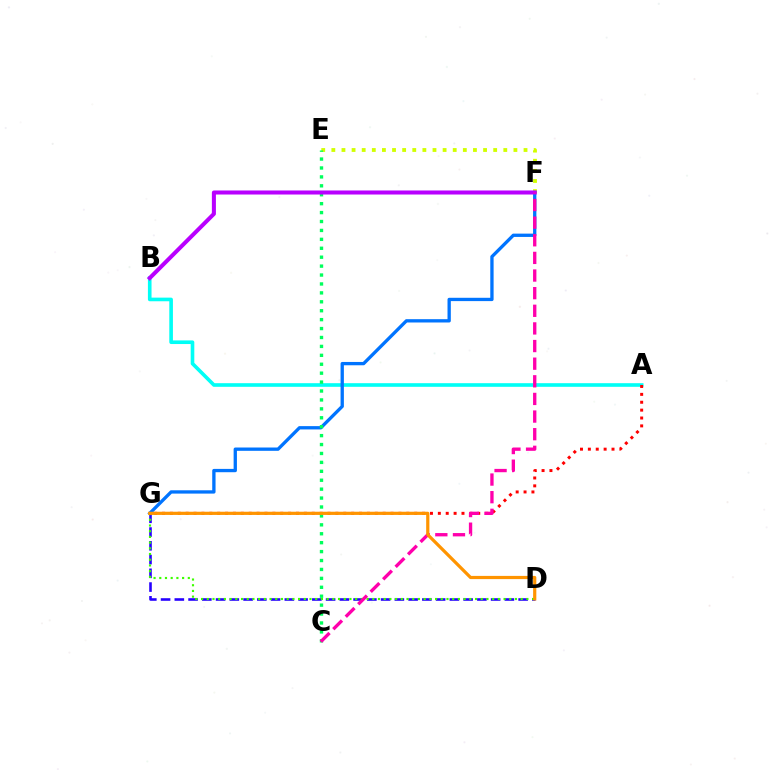{('A', 'B'): [{'color': '#00fff6', 'line_style': 'solid', 'thickness': 2.61}], ('D', 'G'): [{'color': '#2500ff', 'line_style': 'dashed', 'thickness': 1.87}, {'color': '#3dff00', 'line_style': 'dotted', 'thickness': 1.55}, {'color': '#ff9400', 'line_style': 'solid', 'thickness': 2.31}], ('A', 'G'): [{'color': '#ff0000', 'line_style': 'dotted', 'thickness': 2.14}], ('E', 'F'): [{'color': '#d1ff00', 'line_style': 'dotted', 'thickness': 2.75}], ('F', 'G'): [{'color': '#0074ff', 'line_style': 'solid', 'thickness': 2.39}], ('C', 'E'): [{'color': '#00ff5c', 'line_style': 'dotted', 'thickness': 2.42}], ('B', 'F'): [{'color': '#b900ff', 'line_style': 'solid', 'thickness': 2.91}], ('C', 'F'): [{'color': '#ff00ac', 'line_style': 'dashed', 'thickness': 2.39}]}